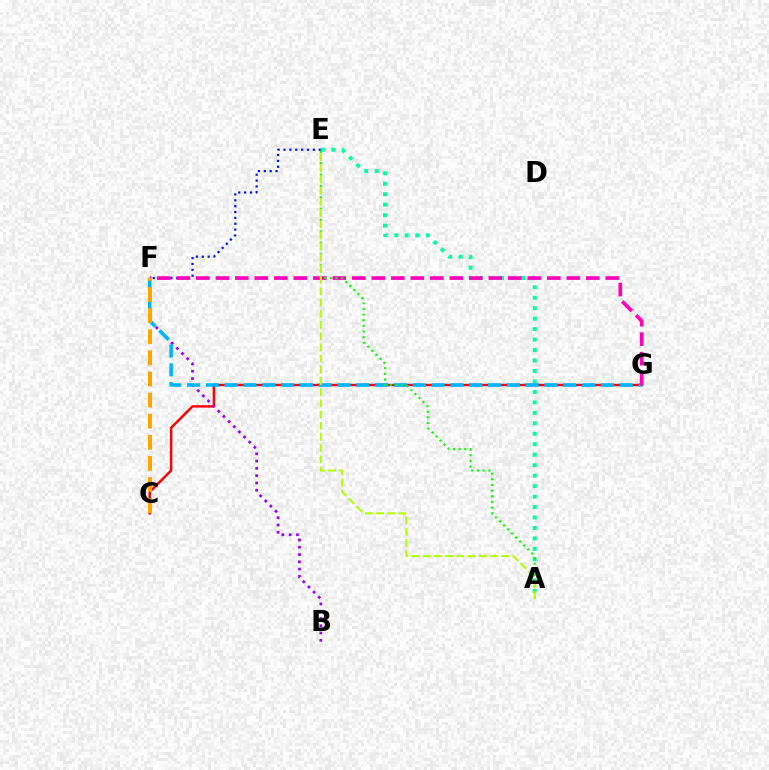{('C', 'G'): [{'color': '#ff0000', 'line_style': 'solid', 'thickness': 1.76}], ('B', 'F'): [{'color': '#9b00ff', 'line_style': 'dotted', 'thickness': 1.98}], ('A', 'E'): [{'color': '#00ff9d', 'line_style': 'dotted', 'thickness': 2.84}, {'color': '#08ff00', 'line_style': 'dotted', 'thickness': 1.54}, {'color': '#b3ff00', 'line_style': 'dashed', 'thickness': 1.52}], ('E', 'F'): [{'color': '#0010ff', 'line_style': 'dotted', 'thickness': 1.59}], ('F', 'G'): [{'color': '#00b5ff', 'line_style': 'dashed', 'thickness': 2.56}, {'color': '#ff00bd', 'line_style': 'dashed', 'thickness': 2.65}], ('C', 'F'): [{'color': '#ffa500', 'line_style': 'dashed', 'thickness': 2.87}]}